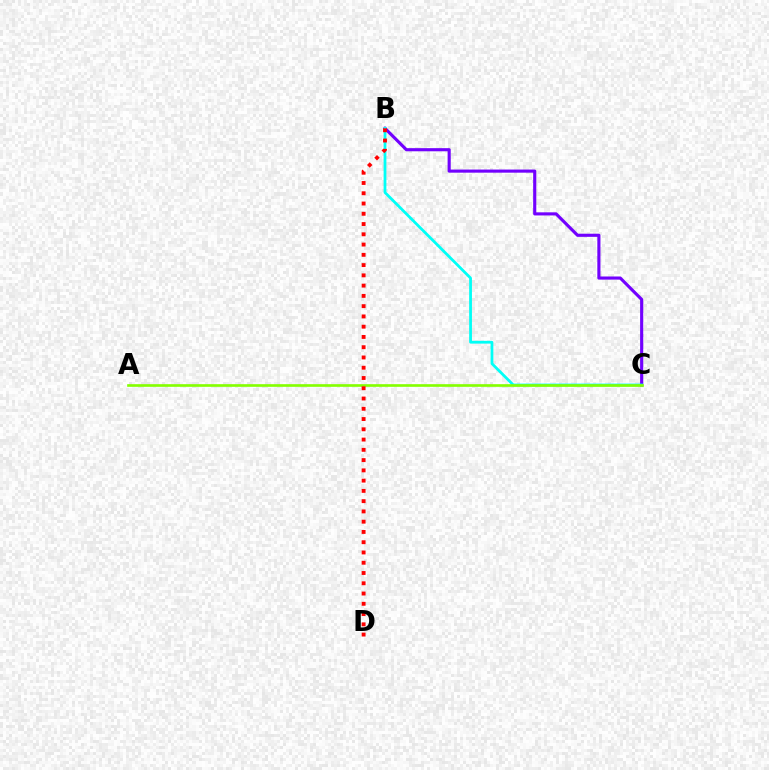{('B', 'C'): [{'color': '#7200ff', 'line_style': 'solid', 'thickness': 2.25}, {'color': '#00fff6', 'line_style': 'solid', 'thickness': 2.0}], ('A', 'C'): [{'color': '#84ff00', 'line_style': 'solid', 'thickness': 1.91}], ('B', 'D'): [{'color': '#ff0000', 'line_style': 'dotted', 'thickness': 2.79}]}